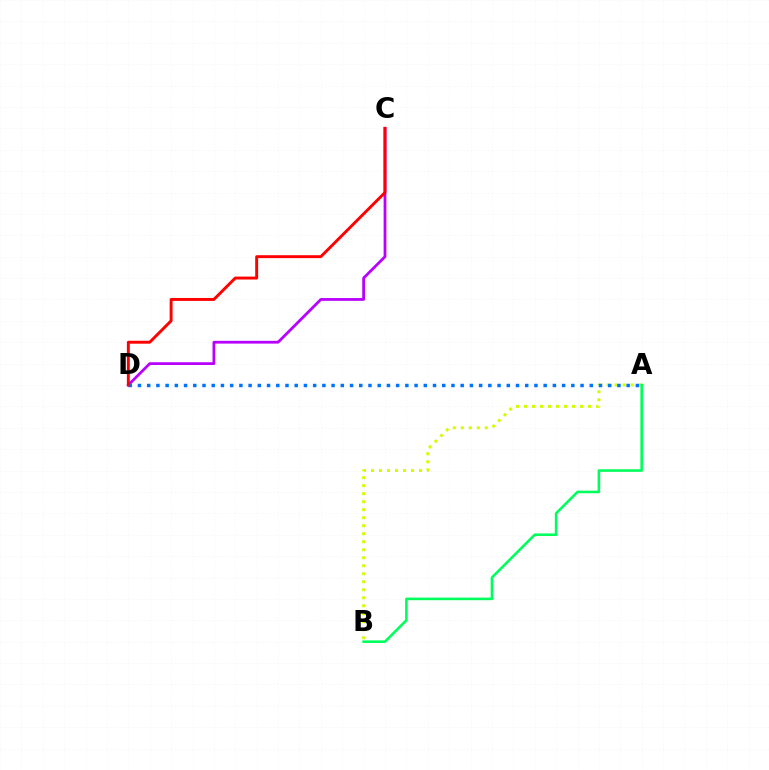{('A', 'B'): [{'color': '#d1ff00', 'line_style': 'dotted', 'thickness': 2.17}, {'color': '#00ff5c', 'line_style': 'solid', 'thickness': 1.86}], ('C', 'D'): [{'color': '#b900ff', 'line_style': 'solid', 'thickness': 1.99}, {'color': '#ff0000', 'line_style': 'solid', 'thickness': 2.11}], ('A', 'D'): [{'color': '#0074ff', 'line_style': 'dotted', 'thickness': 2.51}]}